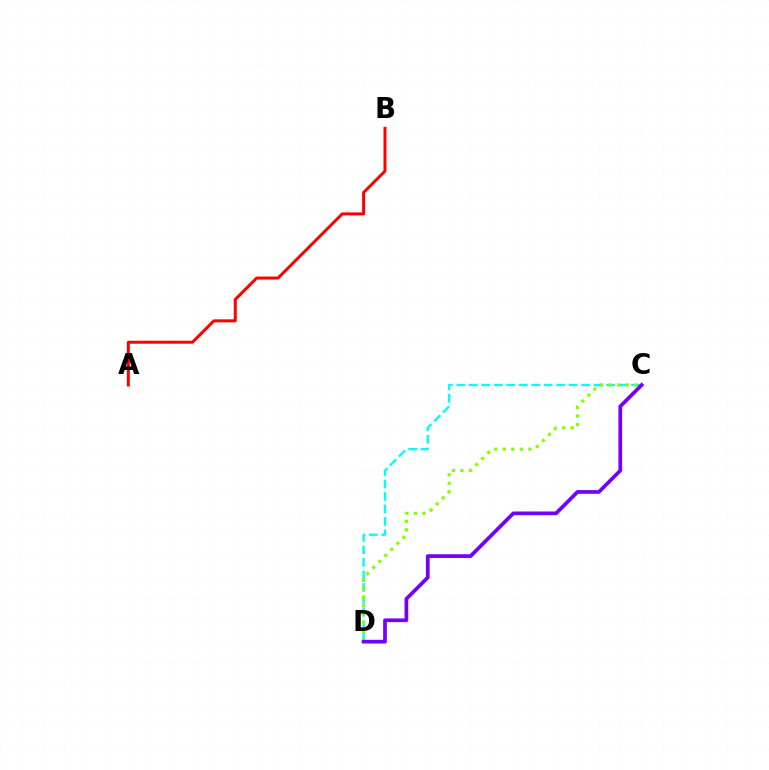{('A', 'B'): [{'color': '#ff0000', 'line_style': 'solid', 'thickness': 2.16}], ('C', 'D'): [{'color': '#00fff6', 'line_style': 'dashed', 'thickness': 1.7}, {'color': '#84ff00', 'line_style': 'dotted', 'thickness': 2.32}, {'color': '#7200ff', 'line_style': 'solid', 'thickness': 2.67}]}